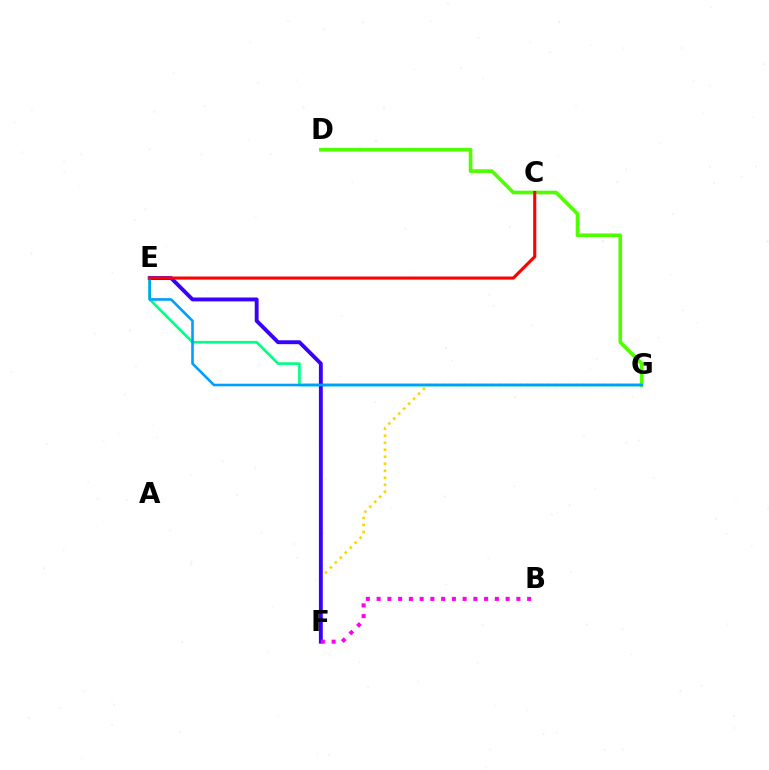{('E', 'G'): [{'color': '#00ff86', 'line_style': 'solid', 'thickness': 1.92}, {'color': '#009eff', 'line_style': 'solid', 'thickness': 1.88}], ('F', 'G'): [{'color': '#ffd500', 'line_style': 'dotted', 'thickness': 1.9}], ('E', 'F'): [{'color': '#3700ff', 'line_style': 'solid', 'thickness': 2.79}], ('D', 'G'): [{'color': '#4fff00', 'line_style': 'solid', 'thickness': 2.63}], ('C', 'E'): [{'color': '#ff0000', 'line_style': 'solid', 'thickness': 2.22}], ('B', 'F'): [{'color': '#ff00ed', 'line_style': 'dotted', 'thickness': 2.92}]}